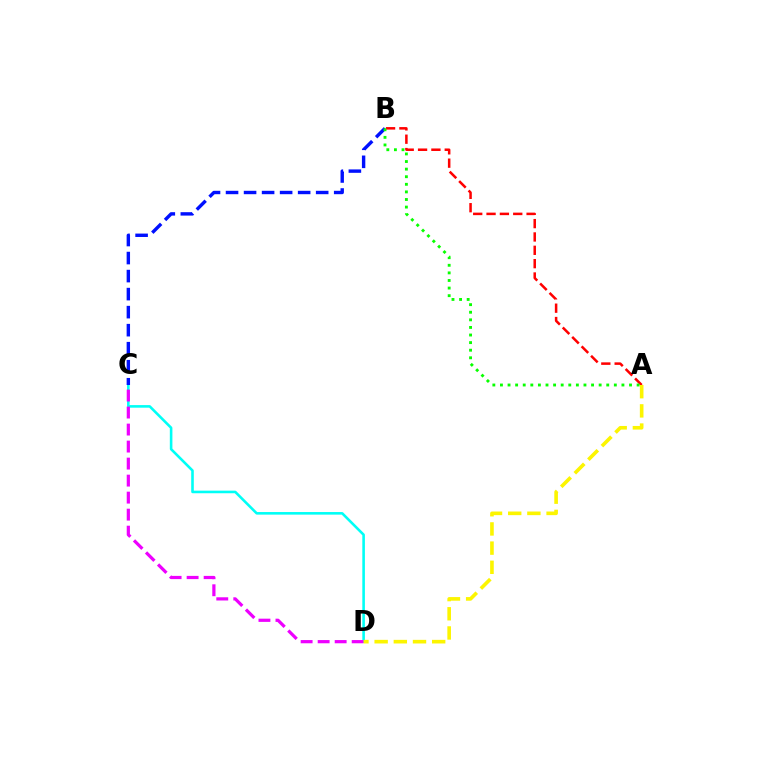{('C', 'D'): [{'color': '#00fff6', 'line_style': 'solid', 'thickness': 1.87}, {'color': '#ee00ff', 'line_style': 'dashed', 'thickness': 2.31}], ('B', 'C'): [{'color': '#0010ff', 'line_style': 'dashed', 'thickness': 2.45}], ('A', 'B'): [{'color': '#ff0000', 'line_style': 'dashed', 'thickness': 1.81}, {'color': '#08ff00', 'line_style': 'dotted', 'thickness': 2.06}], ('A', 'D'): [{'color': '#fcf500', 'line_style': 'dashed', 'thickness': 2.61}]}